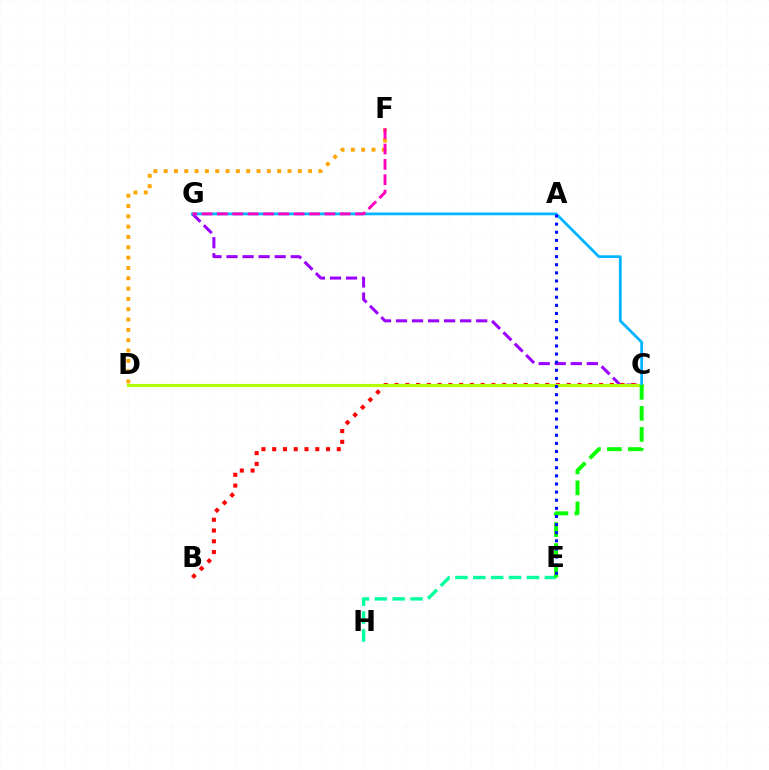{('C', 'G'): [{'color': '#9b00ff', 'line_style': 'dashed', 'thickness': 2.18}, {'color': '#00b5ff', 'line_style': 'solid', 'thickness': 2.0}], ('B', 'C'): [{'color': '#ff0000', 'line_style': 'dotted', 'thickness': 2.92}], ('D', 'F'): [{'color': '#ffa500', 'line_style': 'dotted', 'thickness': 2.8}], ('E', 'H'): [{'color': '#00ff9d', 'line_style': 'dashed', 'thickness': 2.43}], ('C', 'D'): [{'color': '#b3ff00', 'line_style': 'solid', 'thickness': 2.26}], ('C', 'E'): [{'color': '#08ff00', 'line_style': 'dashed', 'thickness': 2.86}], ('F', 'G'): [{'color': '#ff00bd', 'line_style': 'dashed', 'thickness': 2.09}], ('A', 'E'): [{'color': '#0010ff', 'line_style': 'dotted', 'thickness': 2.21}]}